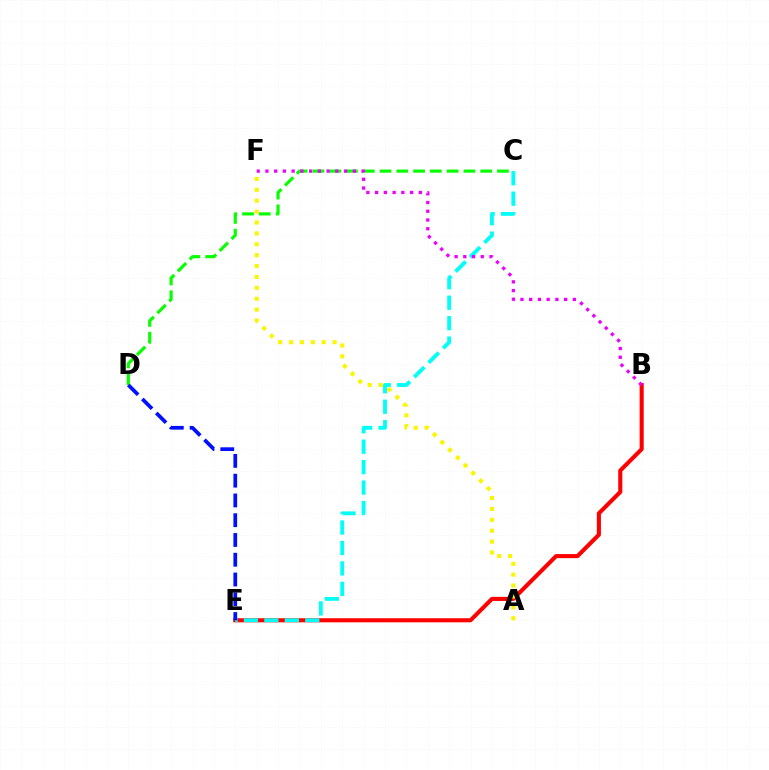{('B', 'E'): [{'color': '#ff0000', 'line_style': 'solid', 'thickness': 2.94}], ('C', 'E'): [{'color': '#00fff6', 'line_style': 'dashed', 'thickness': 2.78}], ('A', 'F'): [{'color': '#fcf500', 'line_style': 'dotted', 'thickness': 2.96}], ('C', 'D'): [{'color': '#08ff00', 'line_style': 'dashed', 'thickness': 2.28}], ('B', 'F'): [{'color': '#ee00ff', 'line_style': 'dotted', 'thickness': 2.37}], ('D', 'E'): [{'color': '#0010ff', 'line_style': 'dashed', 'thickness': 2.69}]}